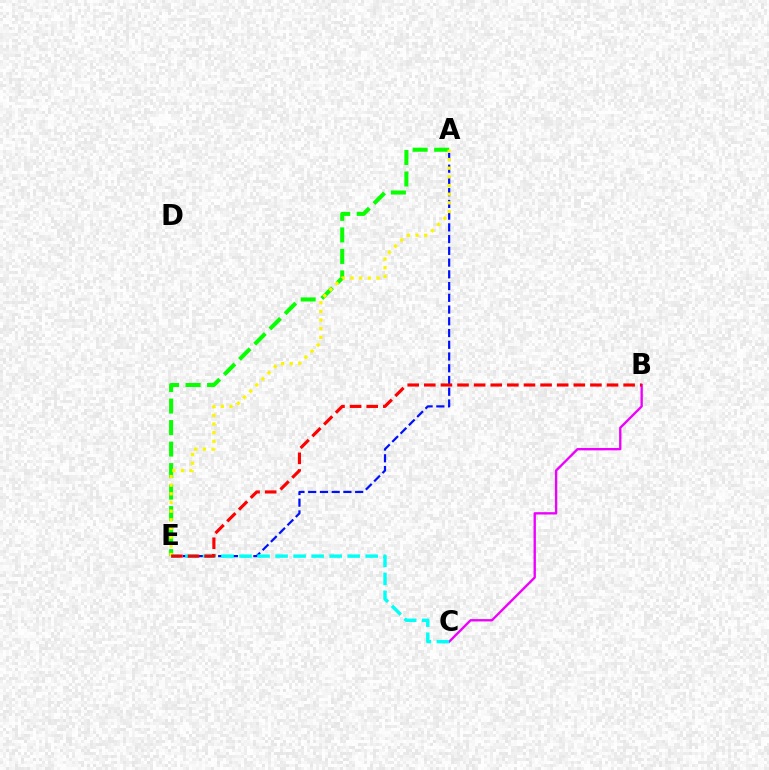{('A', 'E'): [{'color': '#08ff00', 'line_style': 'dashed', 'thickness': 2.92}, {'color': '#0010ff', 'line_style': 'dashed', 'thickness': 1.59}, {'color': '#fcf500', 'line_style': 'dotted', 'thickness': 2.35}], ('B', 'C'): [{'color': '#ee00ff', 'line_style': 'solid', 'thickness': 1.69}], ('C', 'E'): [{'color': '#00fff6', 'line_style': 'dashed', 'thickness': 2.45}], ('B', 'E'): [{'color': '#ff0000', 'line_style': 'dashed', 'thickness': 2.26}]}